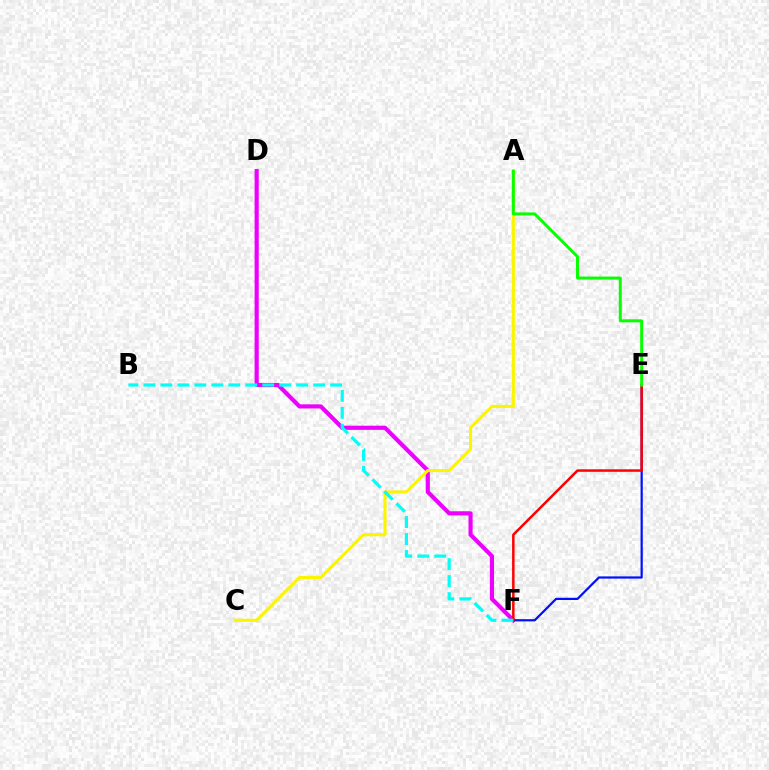{('D', 'F'): [{'color': '#ee00ff', 'line_style': 'solid', 'thickness': 2.98}], ('A', 'C'): [{'color': '#fcf500', 'line_style': 'solid', 'thickness': 2.21}], ('E', 'F'): [{'color': '#0010ff', 'line_style': 'solid', 'thickness': 1.6}, {'color': '#ff0000', 'line_style': 'solid', 'thickness': 1.8}], ('A', 'E'): [{'color': '#08ff00', 'line_style': 'solid', 'thickness': 2.14}], ('B', 'F'): [{'color': '#00fff6', 'line_style': 'dashed', 'thickness': 2.31}]}